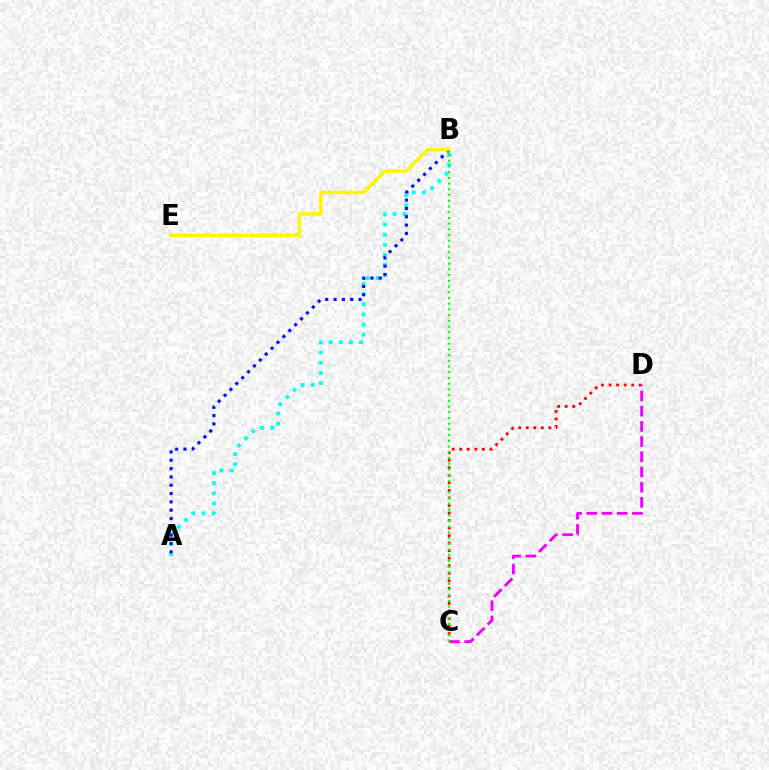{('C', 'D'): [{'color': '#ff0000', 'line_style': 'dotted', 'thickness': 2.05}, {'color': '#ee00ff', 'line_style': 'dashed', 'thickness': 2.07}], ('A', 'B'): [{'color': '#00fff6', 'line_style': 'dotted', 'thickness': 2.75}, {'color': '#0010ff', 'line_style': 'dotted', 'thickness': 2.26}], ('B', 'E'): [{'color': '#fcf500', 'line_style': 'solid', 'thickness': 2.42}], ('B', 'C'): [{'color': '#08ff00', 'line_style': 'dotted', 'thickness': 1.55}]}